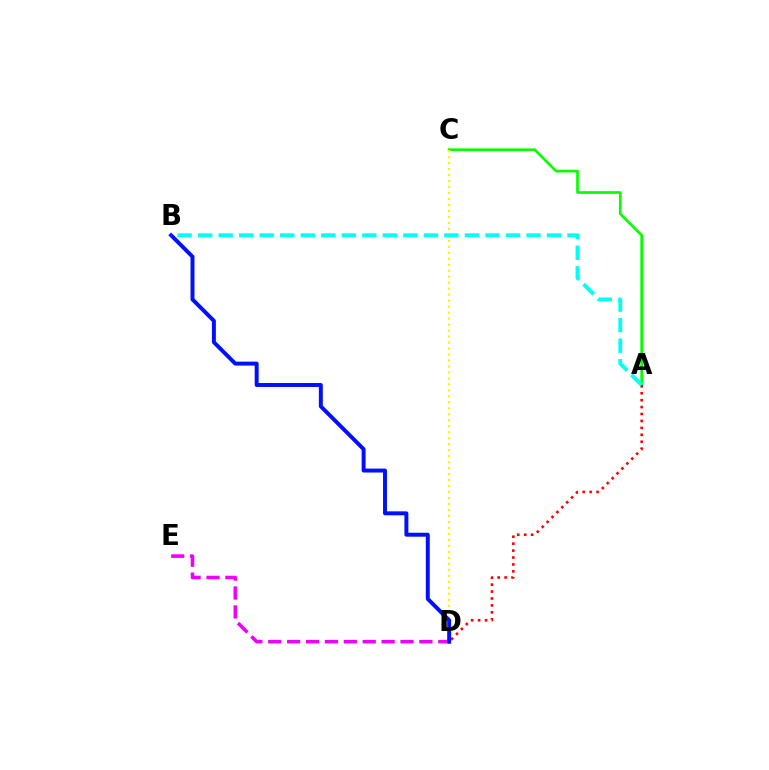{('D', 'E'): [{'color': '#ee00ff', 'line_style': 'dashed', 'thickness': 2.57}], ('A', 'C'): [{'color': '#08ff00', 'line_style': 'solid', 'thickness': 1.94}], ('A', 'D'): [{'color': '#ff0000', 'line_style': 'dotted', 'thickness': 1.88}], ('C', 'D'): [{'color': '#fcf500', 'line_style': 'dotted', 'thickness': 1.63}], ('B', 'D'): [{'color': '#0010ff', 'line_style': 'solid', 'thickness': 2.85}], ('A', 'B'): [{'color': '#00fff6', 'line_style': 'dashed', 'thickness': 2.79}]}